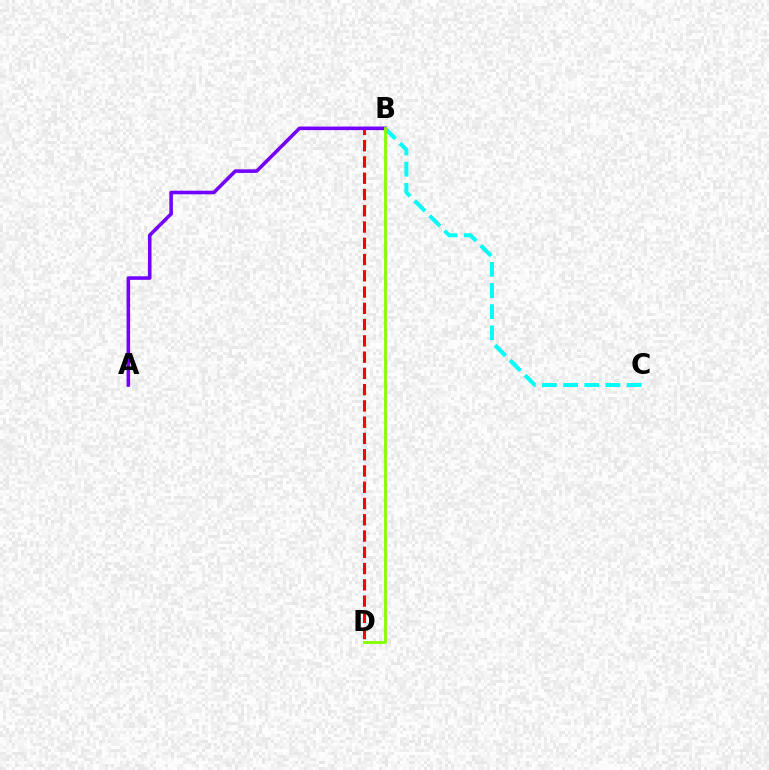{('B', 'D'): [{'color': '#ff0000', 'line_style': 'dashed', 'thickness': 2.21}, {'color': '#84ff00', 'line_style': 'solid', 'thickness': 2.04}], ('B', 'C'): [{'color': '#00fff6', 'line_style': 'dashed', 'thickness': 2.87}], ('A', 'B'): [{'color': '#7200ff', 'line_style': 'solid', 'thickness': 2.56}]}